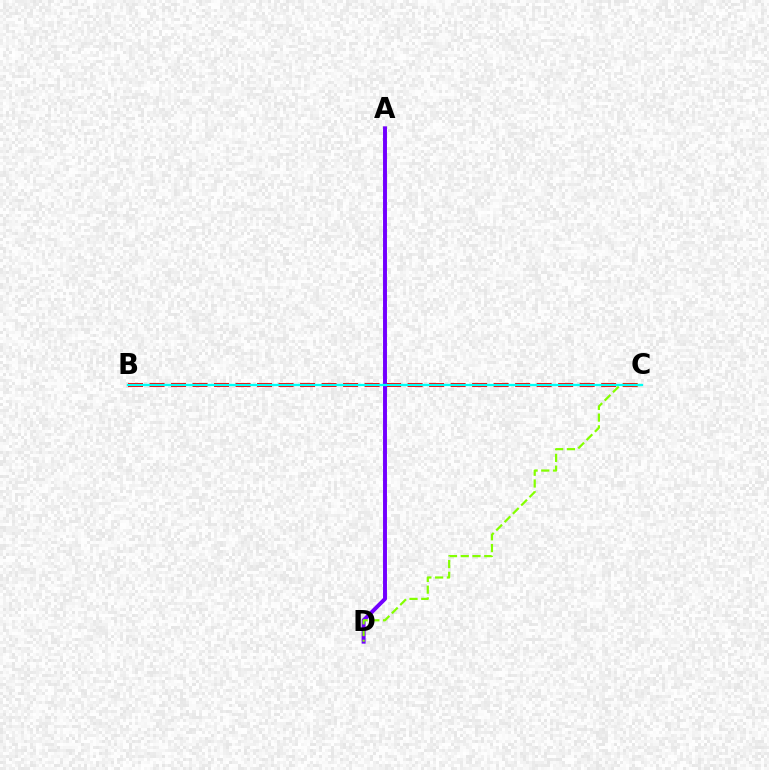{('B', 'C'): [{'color': '#ff0000', 'line_style': 'dashed', 'thickness': 2.92}, {'color': '#00fff6', 'line_style': 'solid', 'thickness': 1.62}], ('A', 'D'): [{'color': '#7200ff', 'line_style': 'solid', 'thickness': 2.84}], ('C', 'D'): [{'color': '#84ff00', 'line_style': 'dashed', 'thickness': 1.6}]}